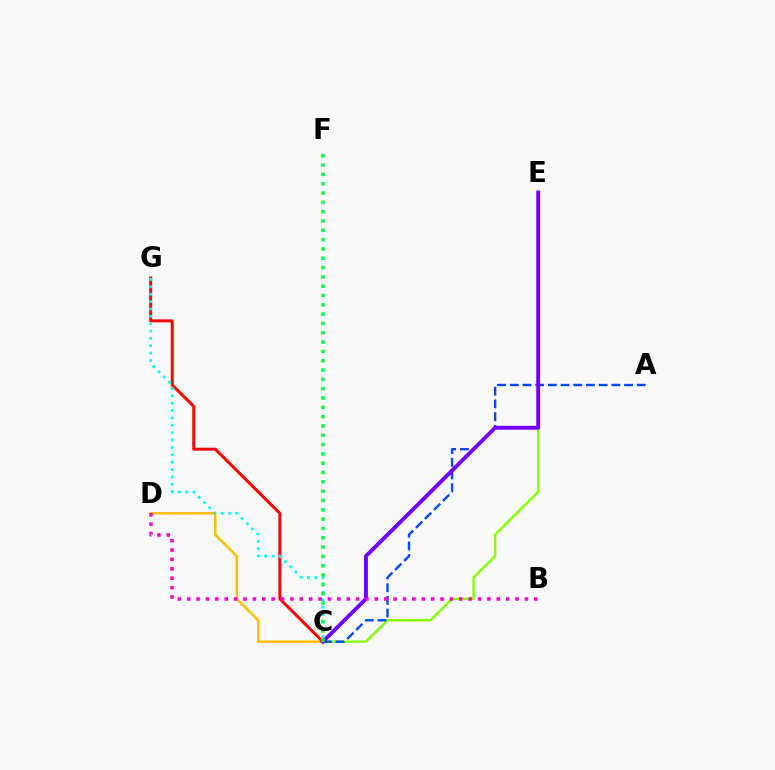{('C', 'E'): [{'color': '#84ff00', 'line_style': 'solid', 'thickness': 1.75}, {'color': '#7200ff', 'line_style': 'solid', 'thickness': 2.8}], ('C', 'D'): [{'color': '#ffbd00', 'line_style': 'solid', 'thickness': 1.81}], ('A', 'C'): [{'color': '#004bff', 'line_style': 'dashed', 'thickness': 1.72}], ('C', 'G'): [{'color': '#ff0000', 'line_style': 'solid', 'thickness': 2.14}, {'color': '#00fff6', 'line_style': 'dotted', 'thickness': 2.0}], ('B', 'D'): [{'color': '#ff00cf', 'line_style': 'dotted', 'thickness': 2.55}], ('C', 'F'): [{'color': '#00ff39', 'line_style': 'dotted', 'thickness': 2.53}]}